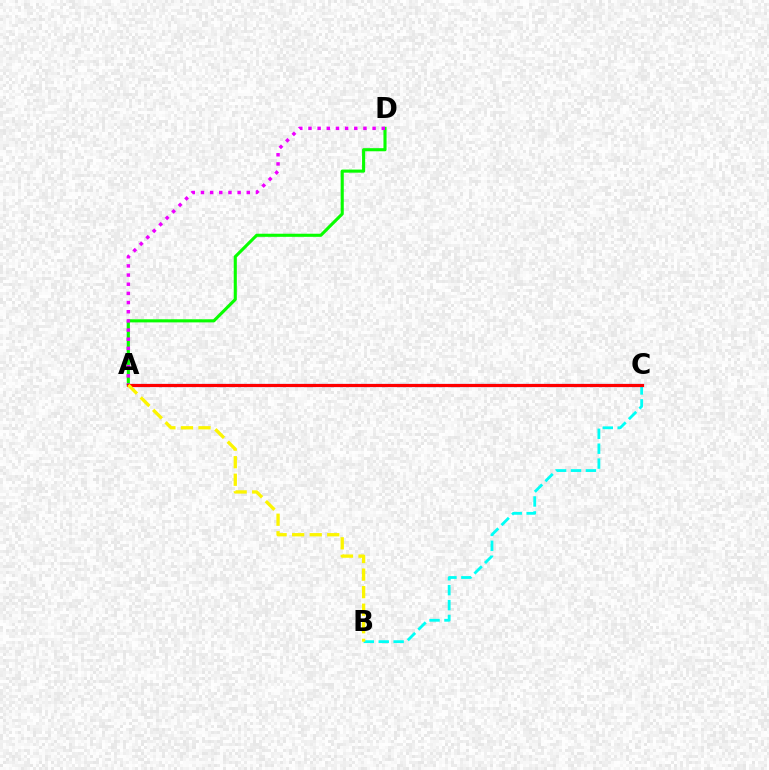{('B', 'C'): [{'color': '#00fff6', 'line_style': 'dashed', 'thickness': 2.03}], ('A', 'D'): [{'color': '#08ff00', 'line_style': 'solid', 'thickness': 2.24}, {'color': '#ee00ff', 'line_style': 'dotted', 'thickness': 2.49}], ('A', 'C'): [{'color': '#0010ff', 'line_style': 'solid', 'thickness': 2.23}, {'color': '#ff0000', 'line_style': 'solid', 'thickness': 2.27}], ('A', 'B'): [{'color': '#fcf500', 'line_style': 'dashed', 'thickness': 2.38}]}